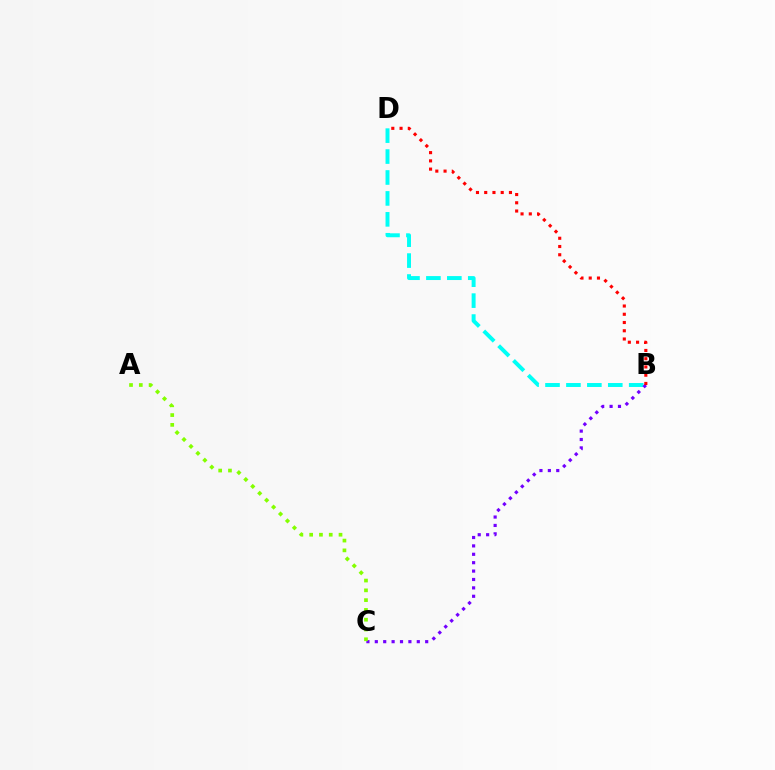{('B', 'D'): [{'color': '#00fff6', 'line_style': 'dashed', 'thickness': 2.84}, {'color': '#ff0000', 'line_style': 'dotted', 'thickness': 2.24}], ('B', 'C'): [{'color': '#7200ff', 'line_style': 'dotted', 'thickness': 2.28}], ('A', 'C'): [{'color': '#84ff00', 'line_style': 'dotted', 'thickness': 2.66}]}